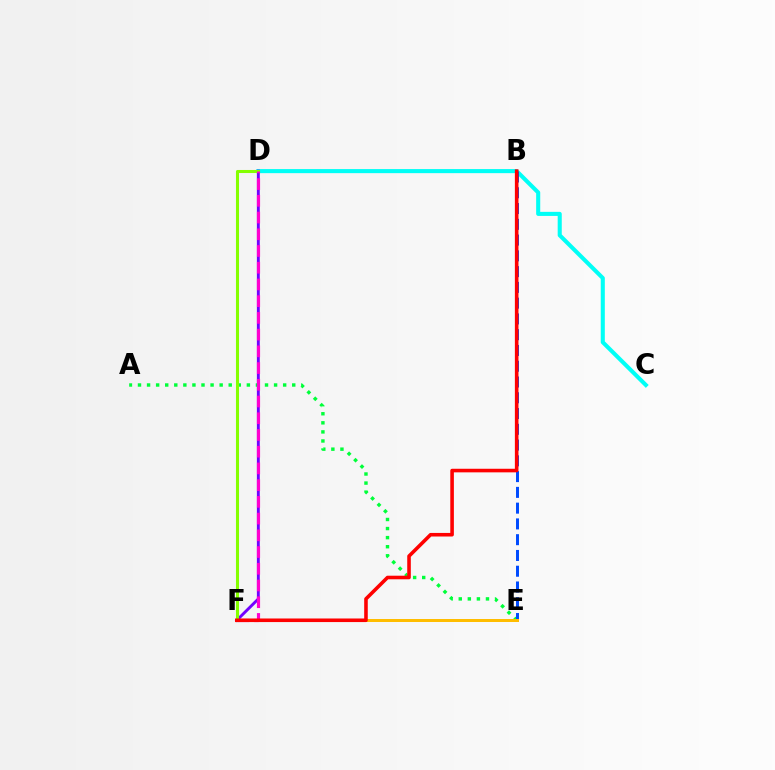{('C', 'D'): [{'color': '#00fff6', 'line_style': 'solid', 'thickness': 2.93}], ('A', 'E'): [{'color': '#00ff39', 'line_style': 'dotted', 'thickness': 2.47}], ('D', 'F'): [{'color': '#7200ff', 'line_style': 'solid', 'thickness': 2.09}, {'color': '#84ff00', 'line_style': 'solid', 'thickness': 2.2}, {'color': '#ff00cf', 'line_style': 'dashed', 'thickness': 2.27}], ('B', 'E'): [{'color': '#004bff', 'line_style': 'dashed', 'thickness': 2.14}], ('E', 'F'): [{'color': '#ffbd00', 'line_style': 'solid', 'thickness': 2.15}], ('B', 'F'): [{'color': '#ff0000', 'line_style': 'solid', 'thickness': 2.58}]}